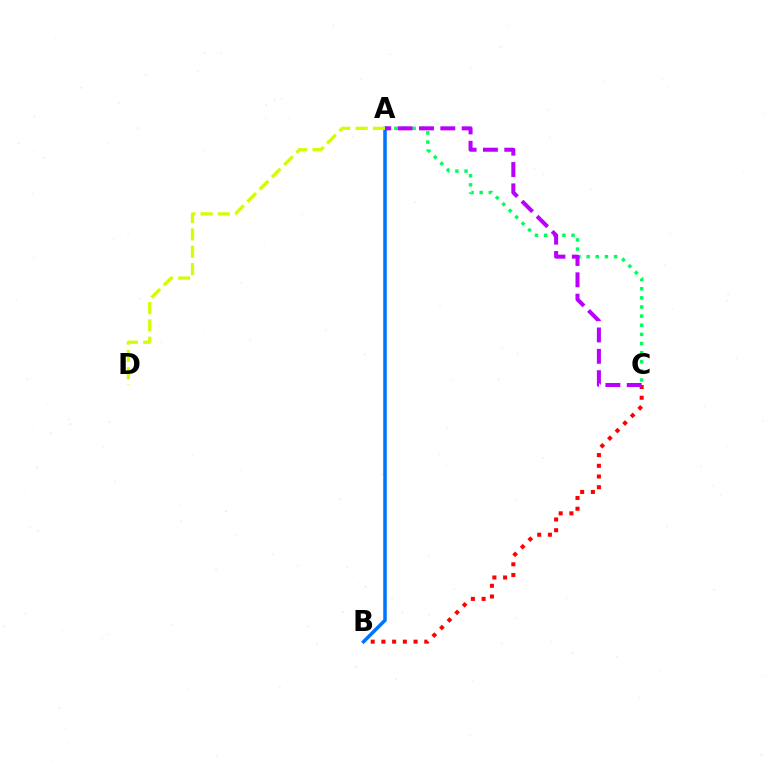{('A', 'C'): [{'color': '#00ff5c', 'line_style': 'dotted', 'thickness': 2.48}, {'color': '#b900ff', 'line_style': 'dashed', 'thickness': 2.9}], ('B', 'C'): [{'color': '#ff0000', 'line_style': 'dotted', 'thickness': 2.91}], ('A', 'B'): [{'color': '#0074ff', 'line_style': 'solid', 'thickness': 2.54}], ('A', 'D'): [{'color': '#d1ff00', 'line_style': 'dashed', 'thickness': 2.35}]}